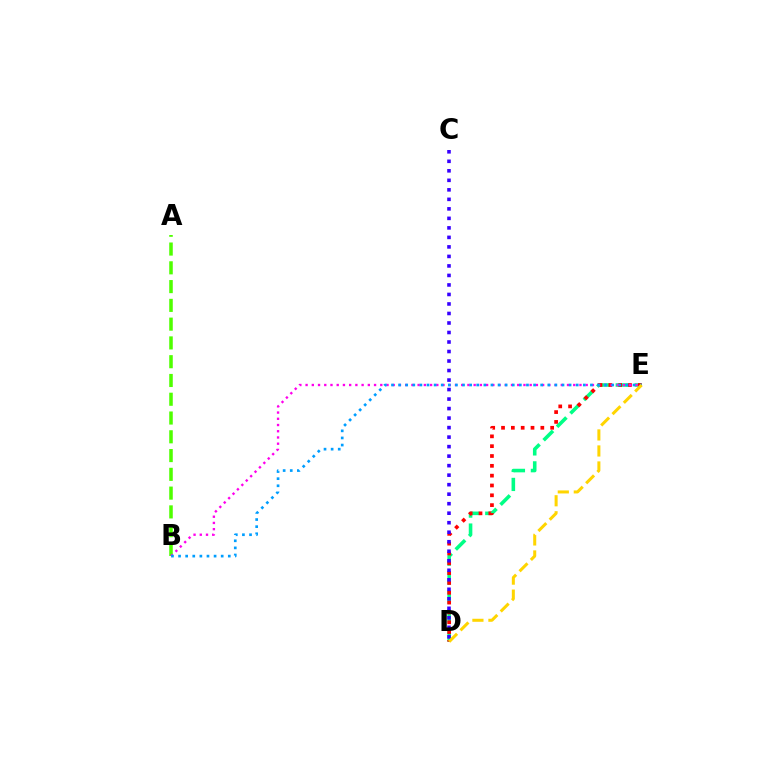{('D', 'E'): [{'color': '#00ff86', 'line_style': 'dashed', 'thickness': 2.58}, {'color': '#ff0000', 'line_style': 'dotted', 'thickness': 2.67}, {'color': '#ffd500', 'line_style': 'dashed', 'thickness': 2.18}], ('A', 'B'): [{'color': '#4fff00', 'line_style': 'dashed', 'thickness': 2.55}], ('B', 'E'): [{'color': '#ff00ed', 'line_style': 'dotted', 'thickness': 1.69}, {'color': '#009eff', 'line_style': 'dotted', 'thickness': 1.93}], ('C', 'D'): [{'color': '#3700ff', 'line_style': 'dotted', 'thickness': 2.58}]}